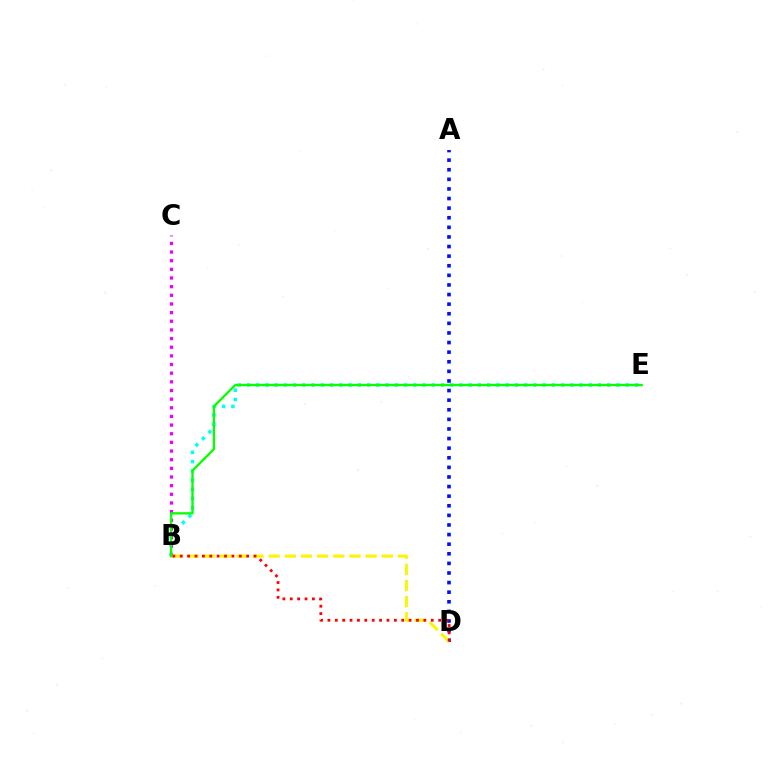{('B', 'E'): [{'color': '#00fff6', 'line_style': 'dotted', 'thickness': 2.51}, {'color': '#08ff00', 'line_style': 'solid', 'thickness': 1.68}], ('A', 'D'): [{'color': '#0010ff', 'line_style': 'dotted', 'thickness': 2.61}], ('B', 'C'): [{'color': '#ee00ff', 'line_style': 'dotted', 'thickness': 2.35}], ('B', 'D'): [{'color': '#fcf500', 'line_style': 'dashed', 'thickness': 2.2}, {'color': '#ff0000', 'line_style': 'dotted', 'thickness': 2.01}]}